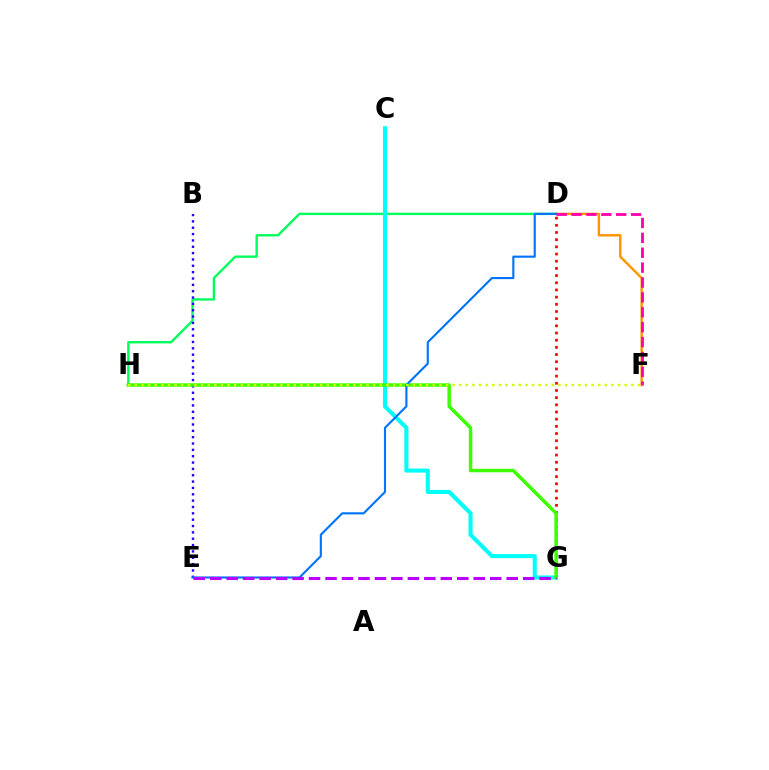{('D', 'H'): [{'color': '#00ff5c', 'line_style': 'solid', 'thickness': 1.7}], ('D', 'G'): [{'color': '#ff0000', 'line_style': 'dotted', 'thickness': 1.95}], ('C', 'G'): [{'color': '#00fff6', 'line_style': 'solid', 'thickness': 2.94}], ('B', 'E'): [{'color': '#2500ff', 'line_style': 'dotted', 'thickness': 1.72}], ('G', 'H'): [{'color': '#3dff00', 'line_style': 'solid', 'thickness': 2.49}], ('D', 'F'): [{'color': '#ff9400', 'line_style': 'solid', 'thickness': 1.73}, {'color': '#ff00ac', 'line_style': 'dashed', 'thickness': 2.02}], ('D', 'E'): [{'color': '#0074ff', 'line_style': 'solid', 'thickness': 1.54}], ('E', 'G'): [{'color': '#b900ff', 'line_style': 'dashed', 'thickness': 2.24}], ('F', 'H'): [{'color': '#d1ff00', 'line_style': 'dotted', 'thickness': 1.8}]}